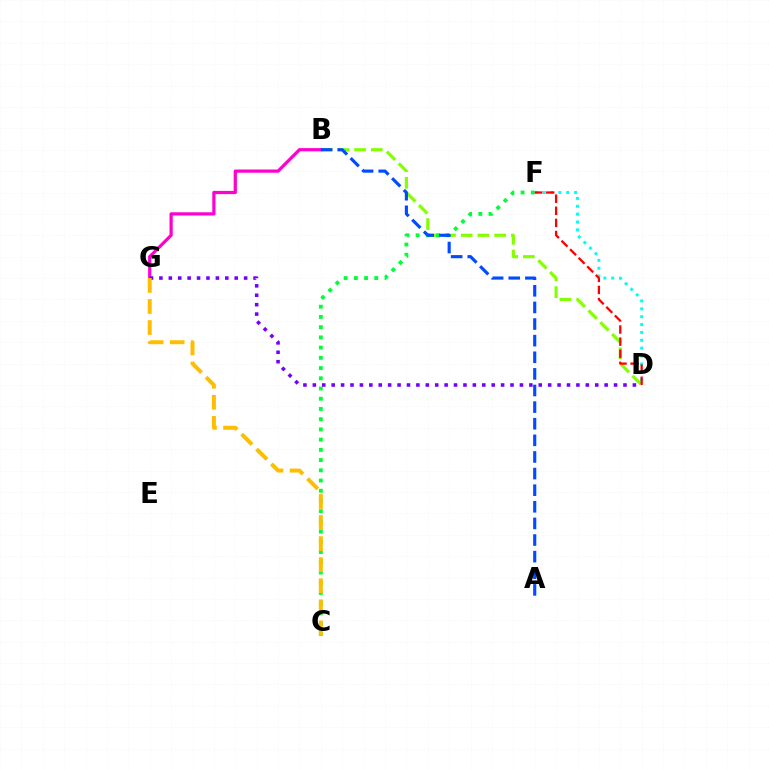{('B', 'D'): [{'color': '#84ff00', 'line_style': 'dashed', 'thickness': 2.27}], ('C', 'F'): [{'color': '#00ff39', 'line_style': 'dotted', 'thickness': 2.78}], ('D', 'F'): [{'color': '#00fff6', 'line_style': 'dotted', 'thickness': 2.14}, {'color': '#ff0000', 'line_style': 'dashed', 'thickness': 1.64}], ('B', 'G'): [{'color': '#ff00cf', 'line_style': 'solid', 'thickness': 2.32}], ('D', 'G'): [{'color': '#7200ff', 'line_style': 'dotted', 'thickness': 2.56}], ('A', 'B'): [{'color': '#004bff', 'line_style': 'dashed', 'thickness': 2.26}], ('C', 'G'): [{'color': '#ffbd00', 'line_style': 'dashed', 'thickness': 2.86}]}